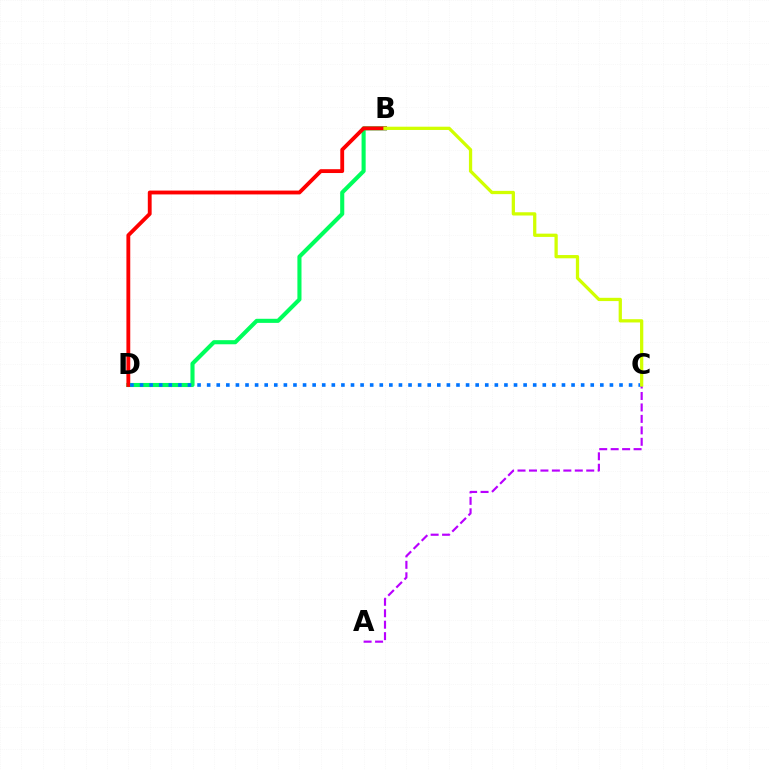{('B', 'D'): [{'color': '#00ff5c', 'line_style': 'solid', 'thickness': 2.95}, {'color': '#ff0000', 'line_style': 'solid', 'thickness': 2.77}], ('C', 'D'): [{'color': '#0074ff', 'line_style': 'dotted', 'thickness': 2.61}], ('A', 'C'): [{'color': '#b900ff', 'line_style': 'dashed', 'thickness': 1.56}], ('B', 'C'): [{'color': '#d1ff00', 'line_style': 'solid', 'thickness': 2.35}]}